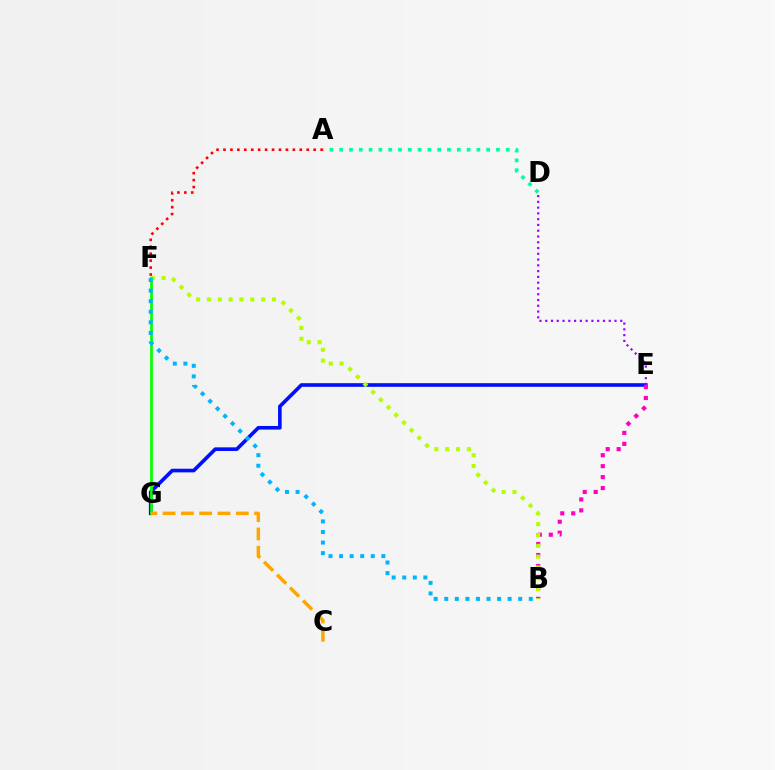{('E', 'G'): [{'color': '#0010ff', 'line_style': 'solid', 'thickness': 2.62}], ('B', 'E'): [{'color': '#ff00bd', 'line_style': 'dotted', 'thickness': 2.98}], ('A', 'D'): [{'color': '#00ff9d', 'line_style': 'dotted', 'thickness': 2.66}], ('B', 'F'): [{'color': '#b3ff00', 'line_style': 'dotted', 'thickness': 2.94}, {'color': '#00b5ff', 'line_style': 'dotted', 'thickness': 2.87}], ('A', 'F'): [{'color': '#ff0000', 'line_style': 'dotted', 'thickness': 1.88}], ('D', 'E'): [{'color': '#9b00ff', 'line_style': 'dotted', 'thickness': 1.57}], ('F', 'G'): [{'color': '#08ff00', 'line_style': 'solid', 'thickness': 1.97}], ('C', 'G'): [{'color': '#ffa500', 'line_style': 'dashed', 'thickness': 2.49}]}